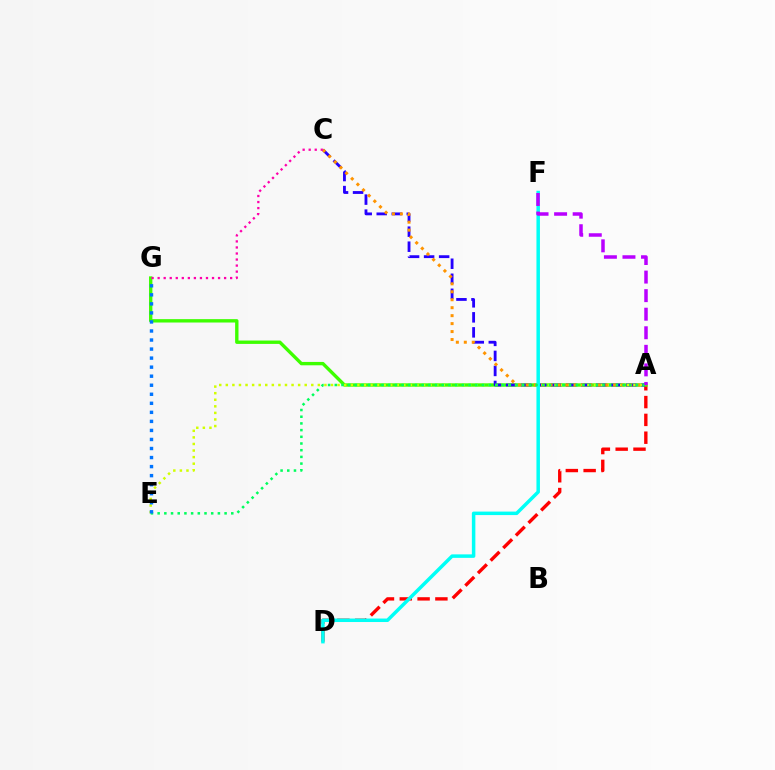{('A', 'D'): [{'color': '#ff0000', 'line_style': 'dashed', 'thickness': 2.42}], ('A', 'G'): [{'color': '#3dff00', 'line_style': 'solid', 'thickness': 2.42}], ('A', 'C'): [{'color': '#2500ff', 'line_style': 'dashed', 'thickness': 2.04}, {'color': '#ff9400', 'line_style': 'dotted', 'thickness': 2.16}], ('A', 'E'): [{'color': '#d1ff00', 'line_style': 'dotted', 'thickness': 1.79}, {'color': '#00ff5c', 'line_style': 'dotted', 'thickness': 1.82}], ('D', 'F'): [{'color': '#00fff6', 'line_style': 'solid', 'thickness': 2.51}], ('A', 'F'): [{'color': '#b900ff', 'line_style': 'dashed', 'thickness': 2.52}], ('C', 'G'): [{'color': '#ff00ac', 'line_style': 'dotted', 'thickness': 1.64}], ('E', 'G'): [{'color': '#0074ff', 'line_style': 'dotted', 'thickness': 2.46}]}